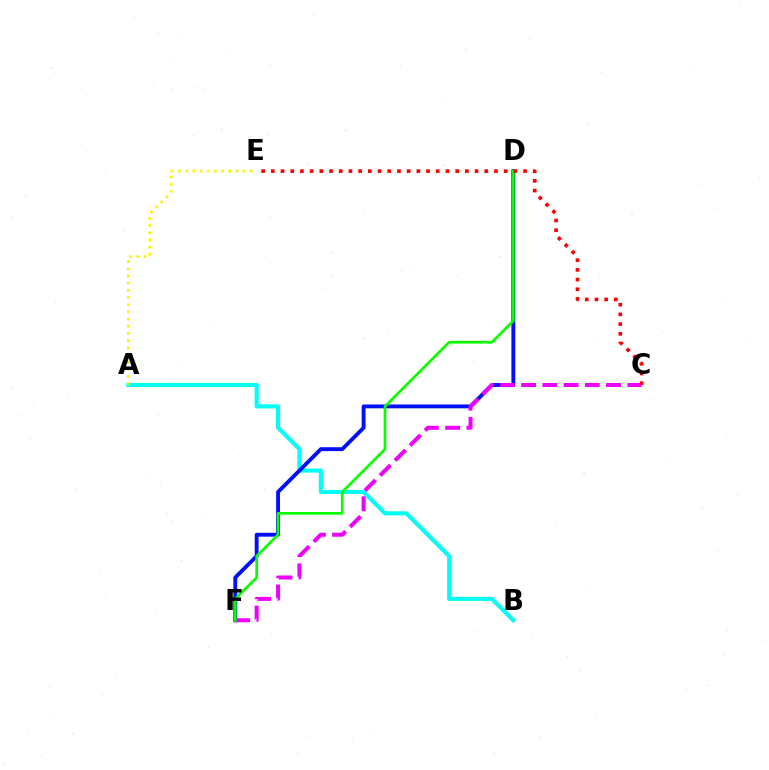{('A', 'B'): [{'color': '#00fff6', 'line_style': 'solid', 'thickness': 2.96}], ('D', 'F'): [{'color': '#0010ff', 'line_style': 'solid', 'thickness': 2.78}, {'color': '#08ff00', 'line_style': 'solid', 'thickness': 1.94}], ('A', 'E'): [{'color': '#fcf500', 'line_style': 'dotted', 'thickness': 1.95}], ('C', 'F'): [{'color': '#ee00ff', 'line_style': 'dashed', 'thickness': 2.89}], ('C', 'E'): [{'color': '#ff0000', 'line_style': 'dotted', 'thickness': 2.64}]}